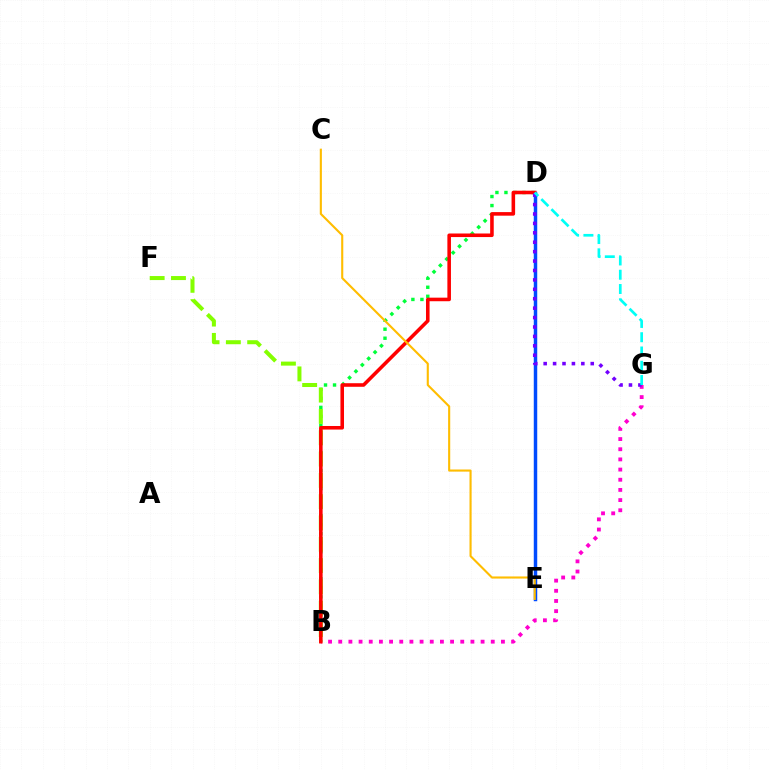{('B', 'G'): [{'color': '#ff00cf', 'line_style': 'dotted', 'thickness': 2.76}], ('B', 'D'): [{'color': '#00ff39', 'line_style': 'dotted', 'thickness': 2.45}, {'color': '#ff0000', 'line_style': 'solid', 'thickness': 2.57}], ('D', 'E'): [{'color': '#004bff', 'line_style': 'solid', 'thickness': 2.49}], ('B', 'F'): [{'color': '#84ff00', 'line_style': 'dashed', 'thickness': 2.89}], ('C', 'E'): [{'color': '#ffbd00', 'line_style': 'solid', 'thickness': 1.52}], ('D', 'G'): [{'color': '#7200ff', 'line_style': 'dotted', 'thickness': 2.56}, {'color': '#00fff6', 'line_style': 'dashed', 'thickness': 1.94}]}